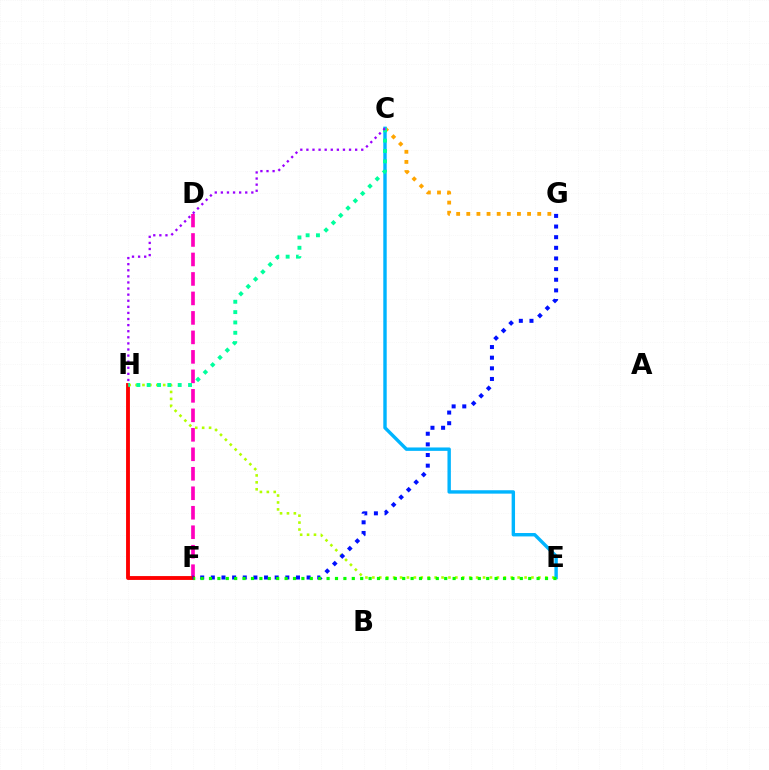{('D', 'F'): [{'color': '#ff00bd', 'line_style': 'dashed', 'thickness': 2.65}], ('F', 'H'): [{'color': '#ff0000', 'line_style': 'solid', 'thickness': 2.78}], ('C', 'G'): [{'color': '#ffa500', 'line_style': 'dotted', 'thickness': 2.75}], ('E', 'H'): [{'color': '#b3ff00', 'line_style': 'dotted', 'thickness': 1.88}], ('C', 'E'): [{'color': '#00b5ff', 'line_style': 'solid', 'thickness': 2.45}], ('F', 'G'): [{'color': '#0010ff', 'line_style': 'dotted', 'thickness': 2.89}], ('C', 'H'): [{'color': '#00ff9d', 'line_style': 'dotted', 'thickness': 2.81}, {'color': '#9b00ff', 'line_style': 'dotted', 'thickness': 1.66}], ('E', 'F'): [{'color': '#08ff00', 'line_style': 'dotted', 'thickness': 2.28}]}